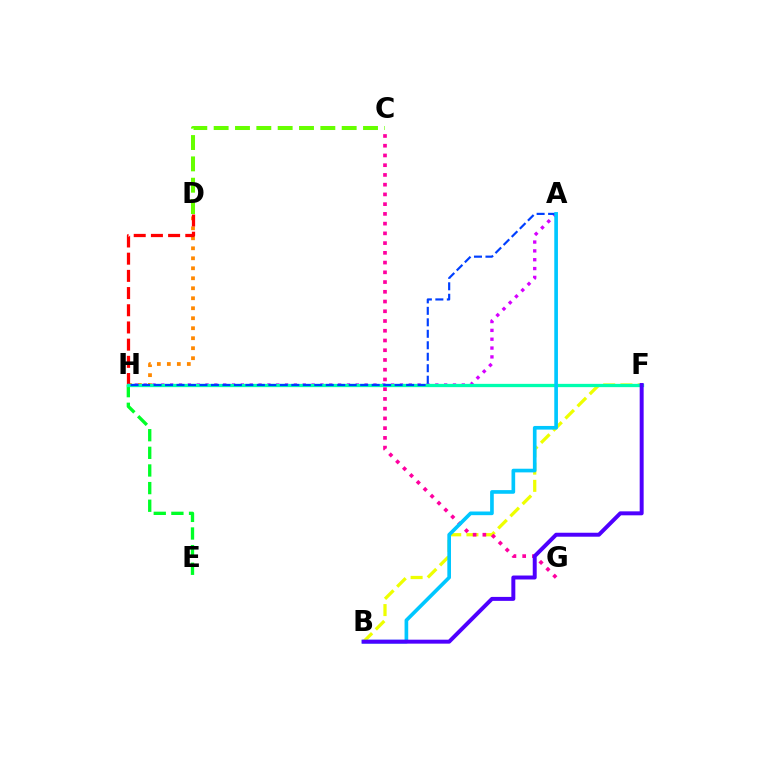{('B', 'F'): [{'color': '#eeff00', 'line_style': 'dashed', 'thickness': 2.34}, {'color': '#4f00ff', 'line_style': 'solid', 'thickness': 2.85}], ('E', 'H'): [{'color': '#00ff27', 'line_style': 'dashed', 'thickness': 2.4}], ('D', 'H'): [{'color': '#ff8800', 'line_style': 'dotted', 'thickness': 2.71}, {'color': '#ff0000', 'line_style': 'dashed', 'thickness': 2.34}], ('A', 'H'): [{'color': '#d600ff', 'line_style': 'dotted', 'thickness': 2.4}, {'color': '#003fff', 'line_style': 'dashed', 'thickness': 1.56}], ('F', 'H'): [{'color': '#00ffaf', 'line_style': 'solid', 'thickness': 2.37}], ('C', 'G'): [{'color': '#ff00a0', 'line_style': 'dotted', 'thickness': 2.65}], ('A', 'B'): [{'color': '#00c7ff', 'line_style': 'solid', 'thickness': 2.64}], ('C', 'D'): [{'color': '#66ff00', 'line_style': 'dashed', 'thickness': 2.9}]}